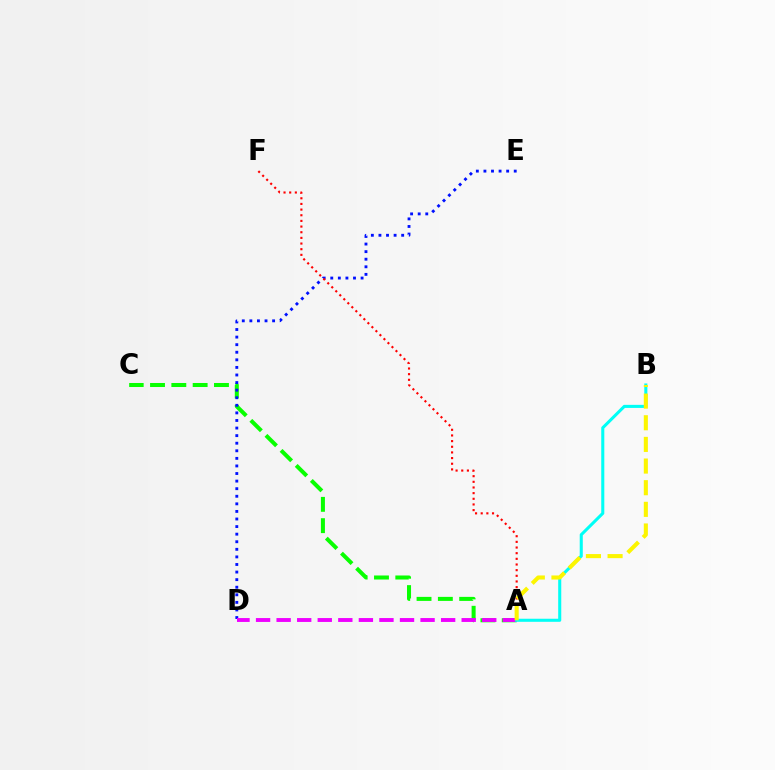{('A', 'C'): [{'color': '#08ff00', 'line_style': 'dashed', 'thickness': 2.9}], ('D', 'E'): [{'color': '#0010ff', 'line_style': 'dotted', 'thickness': 2.06}], ('A', 'F'): [{'color': '#ff0000', 'line_style': 'dotted', 'thickness': 1.54}], ('A', 'D'): [{'color': '#ee00ff', 'line_style': 'dashed', 'thickness': 2.79}], ('A', 'B'): [{'color': '#00fff6', 'line_style': 'solid', 'thickness': 2.21}, {'color': '#fcf500', 'line_style': 'dashed', 'thickness': 2.94}]}